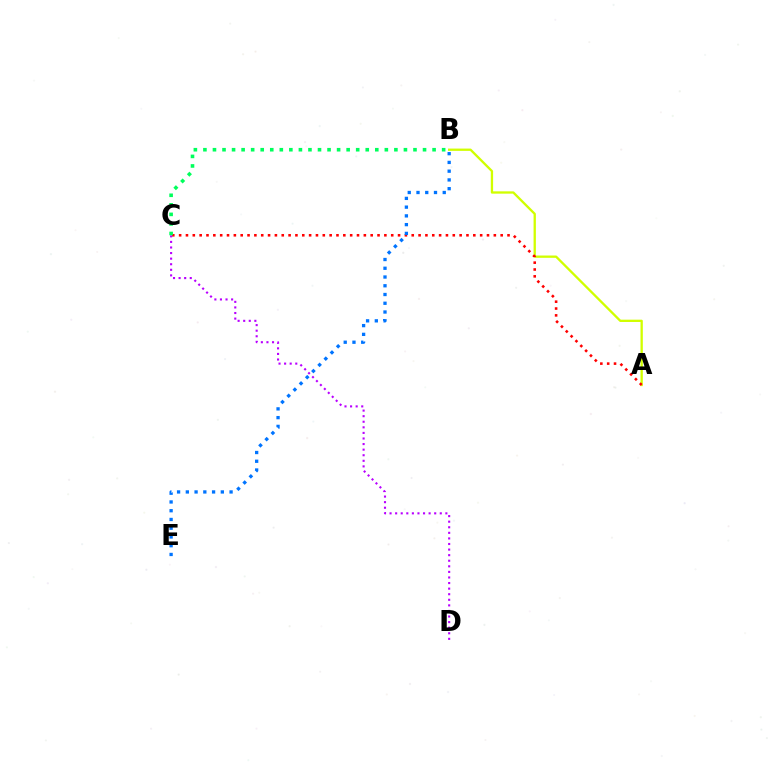{('A', 'B'): [{'color': '#d1ff00', 'line_style': 'solid', 'thickness': 1.67}], ('A', 'C'): [{'color': '#ff0000', 'line_style': 'dotted', 'thickness': 1.86}], ('B', 'E'): [{'color': '#0074ff', 'line_style': 'dotted', 'thickness': 2.38}], ('C', 'D'): [{'color': '#b900ff', 'line_style': 'dotted', 'thickness': 1.52}], ('B', 'C'): [{'color': '#00ff5c', 'line_style': 'dotted', 'thickness': 2.59}]}